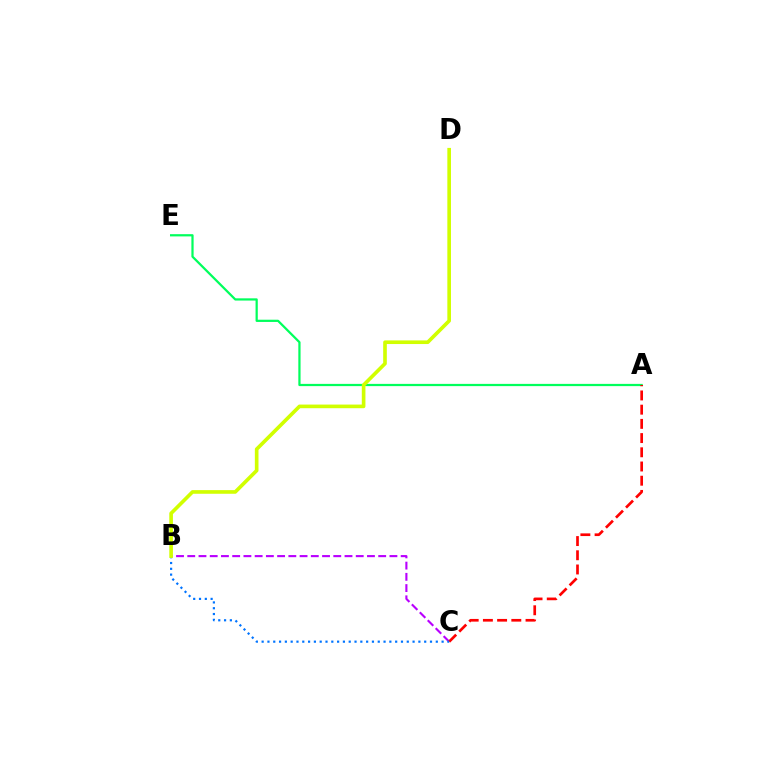{('A', 'E'): [{'color': '#00ff5c', 'line_style': 'solid', 'thickness': 1.61}], ('B', 'C'): [{'color': '#b900ff', 'line_style': 'dashed', 'thickness': 1.53}, {'color': '#0074ff', 'line_style': 'dotted', 'thickness': 1.58}], ('A', 'C'): [{'color': '#ff0000', 'line_style': 'dashed', 'thickness': 1.93}], ('B', 'D'): [{'color': '#d1ff00', 'line_style': 'solid', 'thickness': 2.62}]}